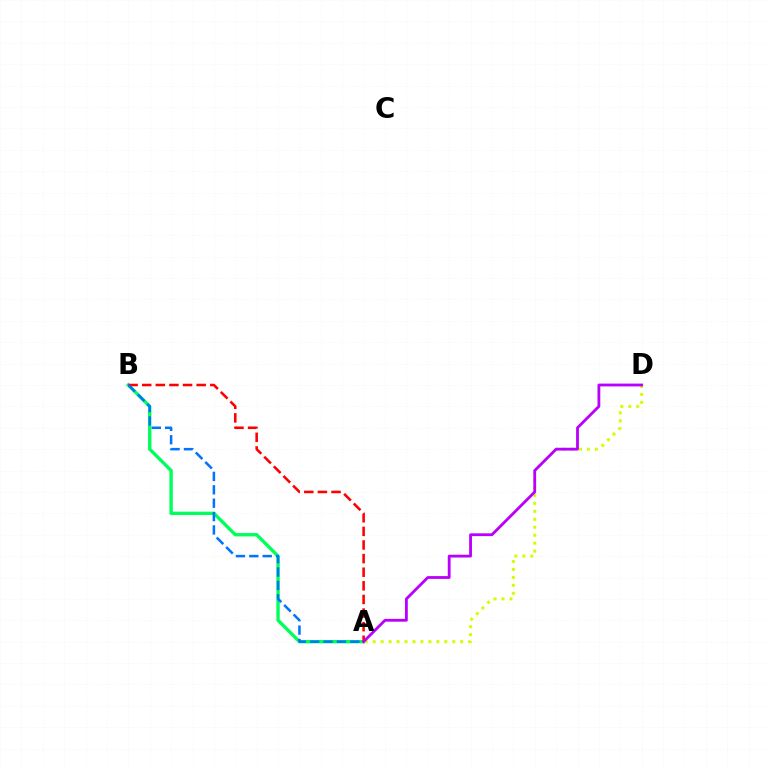{('A', 'B'): [{'color': '#00ff5c', 'line_style': 'solid', 'thickness': 2.42}, {'color': '#ff0000', 'line_style': 'dashed', 'thickness': 1.85}, {'color': '#0074ff', 'line_style': 'dashed', 'thickness': 1.82}], ('A', 'D'): [{'color': '#d1ff00', 'line_style': 'dotted', 'thickness': 2.16}, {'color': '#b900ff', 'line_style': 'solid', 'thickness': 2.02}]}